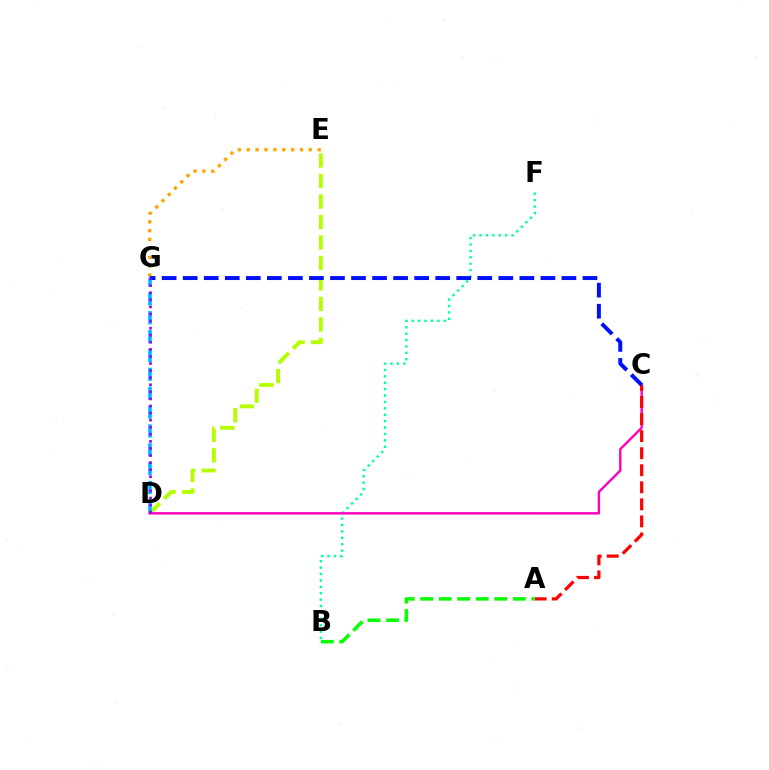{('D', 'E'): [{'color': '#b3ff00', 'line_style': 'dashed', 'thickness': 2.78}], ('D', 'G'): [{'color': '#00b5ff', 'line_style': 'dashed', 'thickness': 2.56}, {'color': '#9b00ff', 'line_style': 'dotted', 'thickness': 1.92}], ('B', 'F'): [{'color': '#00ff9d', 'line_style': 'dotted', 'thickness': 1.74}], ('C', 'D'): [{'color': '#ff00bd', 'line_style': 'solid', 'thickness': 1.72}], ('A', 'C'): [{'color': '#ff0000', 'line_style': 'dashed', 'thickness': 2.32}], ('E', 'G'): [{'color': '#ffa500', 'line_style': 'dotted', 'thickness': 2.41}], ('C', 'G'): [{'color': '#0010ff', 'line_style': 'dashed', 'thickness': 2.86}], ('A', 'B'): [{'color': '#08ff00', 'line_style': 'dashed', 'thickness': 2.52}]}